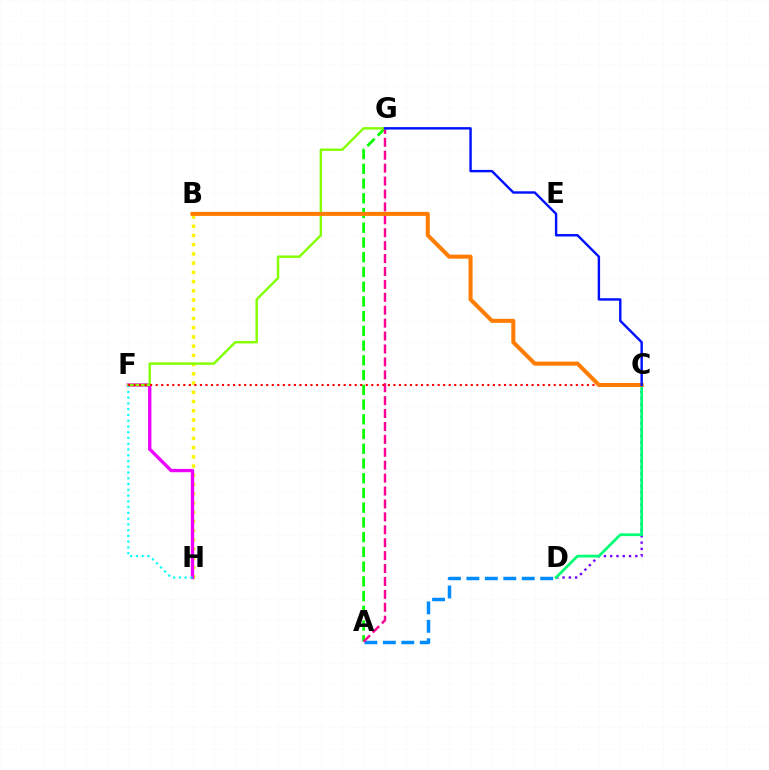{('C', 'D'): [{'color': '#7200ff', 'line_style': 'dotted', 'thickness': 1.71}, {'color': '#00ff74', 'line_style': 'solid', 'thickness': 1.97}], ('A', 'D'): [{'color': '#008cff', 'line_style': 'dashed', 'thickness': 2.51}], ('B', 'H'): [{'color': '#fcf500', 'line_style': 'dotted', 'thickness': 2.51}], ('F', 'H'): [{'color': '#ee00ff', 'line_style': 'solid', 'thickness': 2.41}, {'color': '#00fff6', 'line_style': 'dotted', 'thickness': 1.56}], ('A', 'G'): [{'color': '#08ff00', 'line_style': 'dashed', 'thickness': 2.0}, {'color': '#ff0094', 'line_style': 'dashed', 'thickness': 1.75}], ('F', 'G'): [{'color': '#84ff00', 'line_style': 'solid', 'thickness': 1.74}], ('C', 'F'): [{'color': '#ff0000', 'line_style': 'dotted', 'thickness': 1.5}], ('B', 'C'): [{'color': '#ff7c00', 'line_style': 'solid', 'thickness': 2.9}], ('C', 'G'): [{'color': '#0010ff', 'line_style': 'solid', 'thickness': 1.73}]}